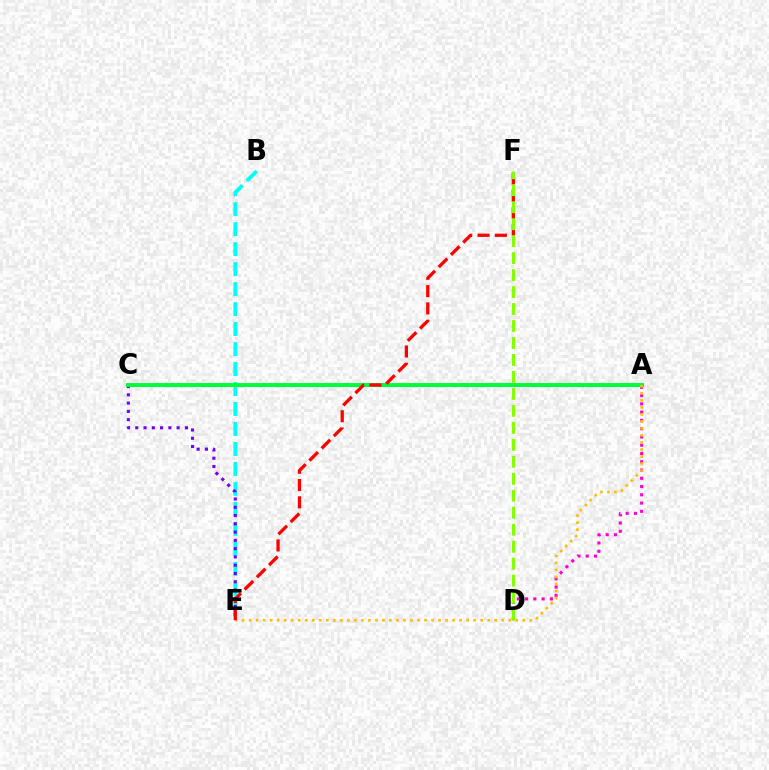{('A', 'D'): [{'color': '#ff00cf', 'line_style': 'dotted', 'thickness': 2.25}], ('B', 'E'): [{'color': '#00fff6', 'line_style': 'dashed', 'thickness': 2.71}], ('A', 'C'): [{'color': '#004bff', 'line_style': 'solid', 'thickness': 2.17}, {'color': '#00ff39', 'line_style': 'solid', 'thickness': 2.83}], ('C', 'E'): [{'color': '#7200ff', 'line_style': 'dotted', 'thickness': 2.25}], ('A', 'E'): [{'color': '#ffbd00', 'line_style': 'dotted', 'thickness': 1.91}], ('E', 'F'): [{'color': '#ff0000', 'line_style': 'dashed', 'thickness': 2.35}], ('D', 'F'): [{'color': '#84ff00', 'line_style': 'dashed', 'thickness': 2.31}]}